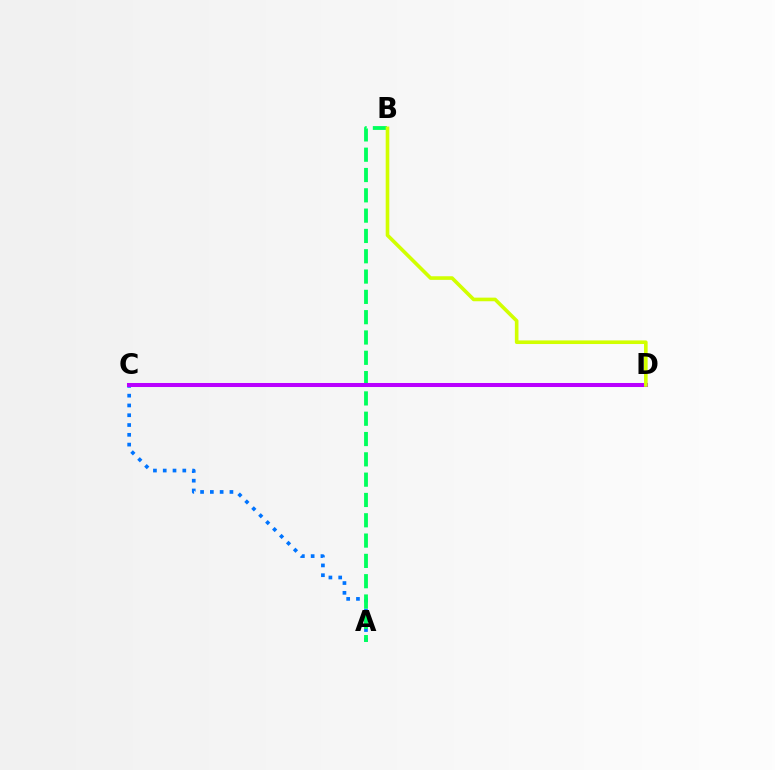{('C', 'D'): [{'color': '#ff0000', 'line_style': 'dotted', 'thickness': 2.82}, {'color': '#b900ff', 'line_style': 'solid', 'thickness': 2.9}], ('A', 'C'): [{'color': '#0074ff', 'line_style': 'dotted', 'thickness': 2.66}], ('A', 'B'): [{'color': '#00ff5c', 'line_style': 'dashed', 'thickness': 2.76}], ('B', 'D'): [{'color': '#d1ff00', 'line_style': 'solid', 'thickness': 2.6}]}